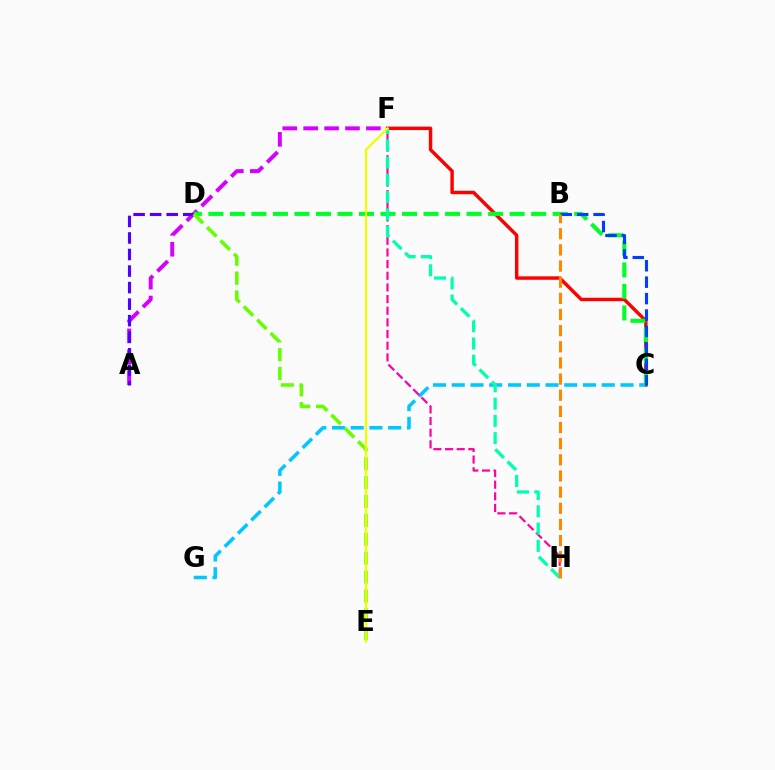{('C', 'F'): [{'color': '#ff0000', 'line_style': 'solid', 'thickness': 2.48}], ('C', 'G'): [{'color': '#00c7ff', 'line_style': 'dashed', 'thickness': 2.55}], ('F', 'H'): [{'color': '#ff00a0', 'line_style': 'dashed', 'thickness': 1.58}, {'color': '#00ffaf', 'line_style': 'dashed', 'thickness': 2.35}], ('A', 'F'): [{'color': '#d600ff', 'line_style': 'dashed', 'thickness': 2.84}], ('C', 'D'): [{'color': '#00ff27', 'line_style': 'dashed', 'thickness': 2.92}], ('B', 'C'): [{'color': '#003fff', 'line_style': 'dashed', 'thickness': 2.23}], ('A', 'D'): [{'color': '#4f00ff', 'line_style': 'dashed', 'thickness': 2.25}], ('D', 'E'): [{'color': '#66ff00', 'line_style': 'dashed', 'thickness': 2.57}], ('B', 'H'): [{'color': '#ff8800', 'line_style': 'dashed', 'thickness': 2.19}], ('E', 'F'): [{'color': '#eeff00', 'line_style': 'solid', 'thickness': 1.63}]}